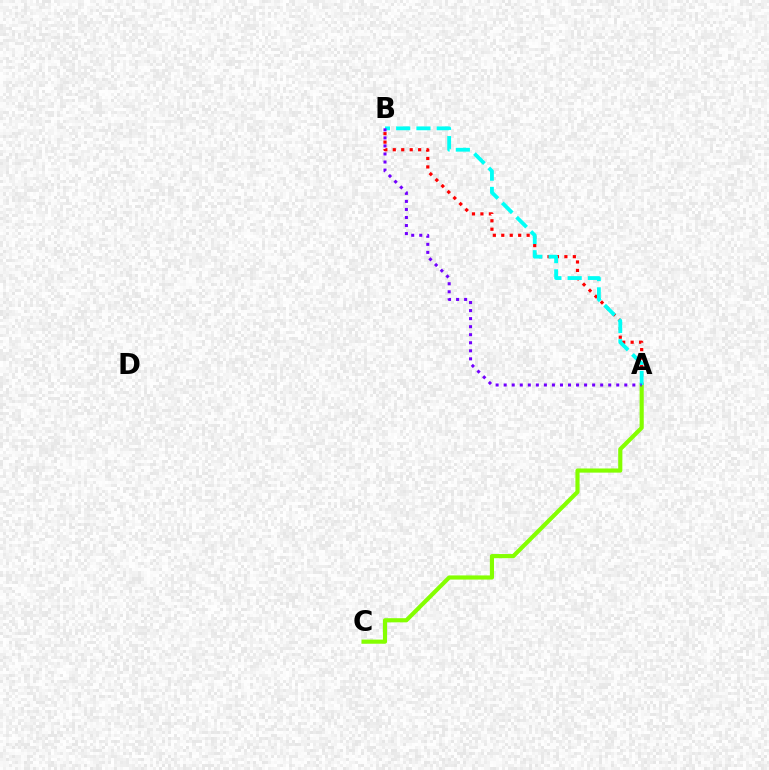{('A', 'B'): [{'color': '#ff0000', 'line_style': 'dotted', 'thickness': 2.3}, {'color': '#00fff6', 'line_style': 'dashed', 'thickness': 2.75}, {'color': '#7200ff', 'line_style': 'dotted', 'thickness': 2.18}], ('A', 'C'): [{'color': '#84ff00', 'line_style': 'solid', 'thickness': 2.99}]}